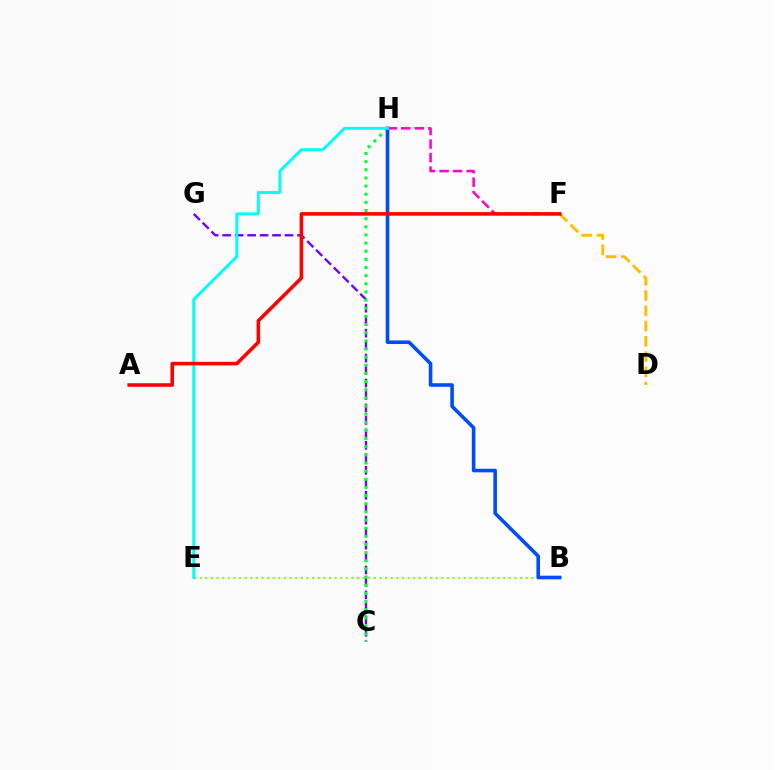{('F', 'H'): [{'color': '#ff00cf', 'line_style': 'dashed', 'thickness': 1.84}], ('C', 'G'): [{'color': '#7200ff', 'line_style': 'dashed', 'thickness': 1.69}], ('B', 'E'): [{'color': '#84ff00', 'line_style': 'dotted', 'thickness': 1.53}], ('C', 'H'): [{'color': '#00ff39', 'line_style': 'dotted', 'thickness': 2.21}], ('B', 'H'): [{'color': '#004bff', 'line_style': 'solid', 'thickness': 2.58}], ('E', 'H'): [{'color': '#00fff6', 'line_style': 'solid', 'thickness': 2.12}], ('D', 'F'): [{'color': '#ffbd00', 'line_style': 'dashed', 'thickness': 2.07}], ('A', 'F'): [{'color': '#ff0000', 'line_style': 'solid', 'thickness': 2.57}]}